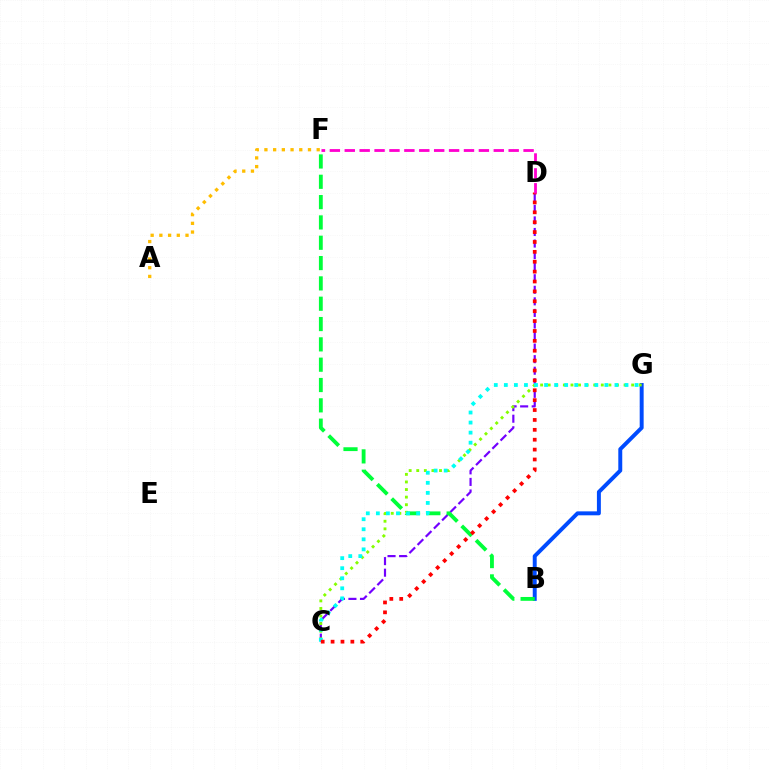{('C', 'D'): [{'color': '#7200ff', 'line_style': 'dashed', 'thickness': 1.57}, {'color': '#ff0000', 'line_style': 'dotted', 'thickness': 2.69}], ('B', 'G'): [{'color': '#004bff', 'line_style': 'solid', 'thickness': 2.84}], ('C', 'G'): [{'color': '#84ff00', 'line_style': 'dotted', 'thickness': 2.06}, {'color': '#00fff6', 'line_style': 'dotted', 'thickness': 2.73}], ('B', 'F'): [{'color': '#00ff39', 'line_style': 'dashed', 'thickness': 2.76}], ('A', 'F'): [{'color': '#ffbd00', 'line_style': 'dotted', 'thickness': 2.37}], ('D', 'F'): [{'color': '#ff00cf', 'line_style': 'dashed', 'thickness': 2.02}]}